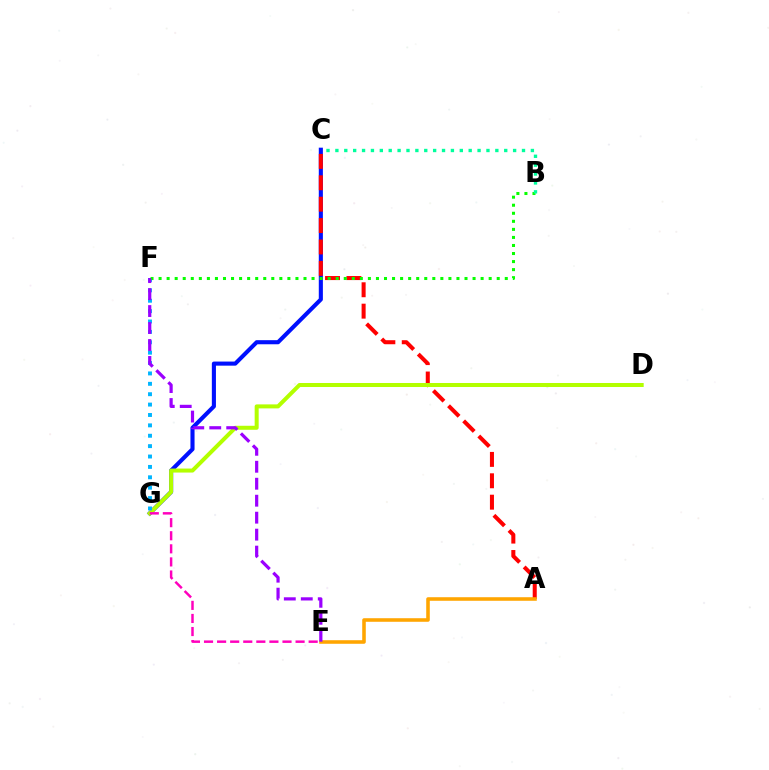{('C', 'G'): [{'color': '#0010ff', 'line_style': 'solid', 'thickness': 2.95}], ('A', 'C'): [{'color': '#ff0000', 'line_style': 'dashed', 'thickness': 2.91}], ('D', 'G'): [{'color': '#b3ff00', 'line_style': 'solid', 'thickness': 2.89}], ('F', 'G'): [{'color': '#00b5ff', 'line_style': 'dotted', 'thickness': 2.82}], ('B', 'F'): [{'color': '#08ff00', 'line_style': 'dotted', 'thickness': 2.19}], ('B', 'C'): [{'color': '#00ff9d', 'line_style': 'dotted', 'thickness': 2.41}], ('A', 'E'): [{'color': '#ffa500', 'line_style': 'solid', 'thickness': 2.56}], ('E', 'F'): [{'color': '#9b00ff', 'line_style': 'dashed', 'thickness': 2.31}], ('E', 'G'): [{'color': '#ff00bd', 'line_style': 'dashed', 'thickness': 1.78}]}